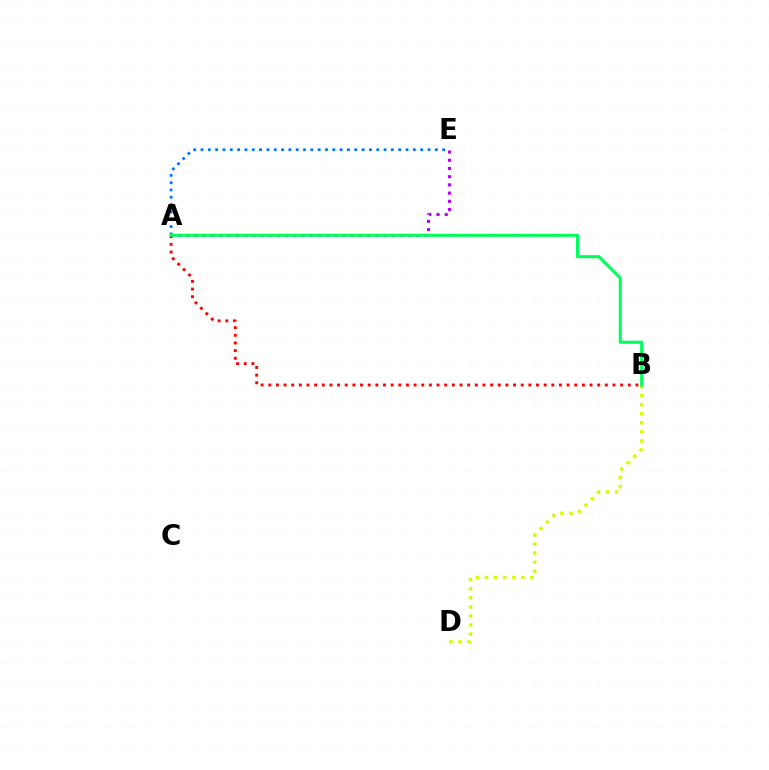{('A', 'E'): [{'color': '#b900ff', 'line_style': 'dotted', 'thickness': 2.23}, {'color': '#0074ff', 'line_style': 'dotted', 'thickness': 1.99}], ('B', 'D'): [{'color': '#d1ff00', 'line_style': 'dotted', 'thickness': 2.47}], ('A', 'B'): [{'color': '#ff0000', 'line_style': 'dotted', 'thickness': 2.08}, {'color': '#00ff5c', 'line_style': 'solid', 'thickness': 2.21}]}